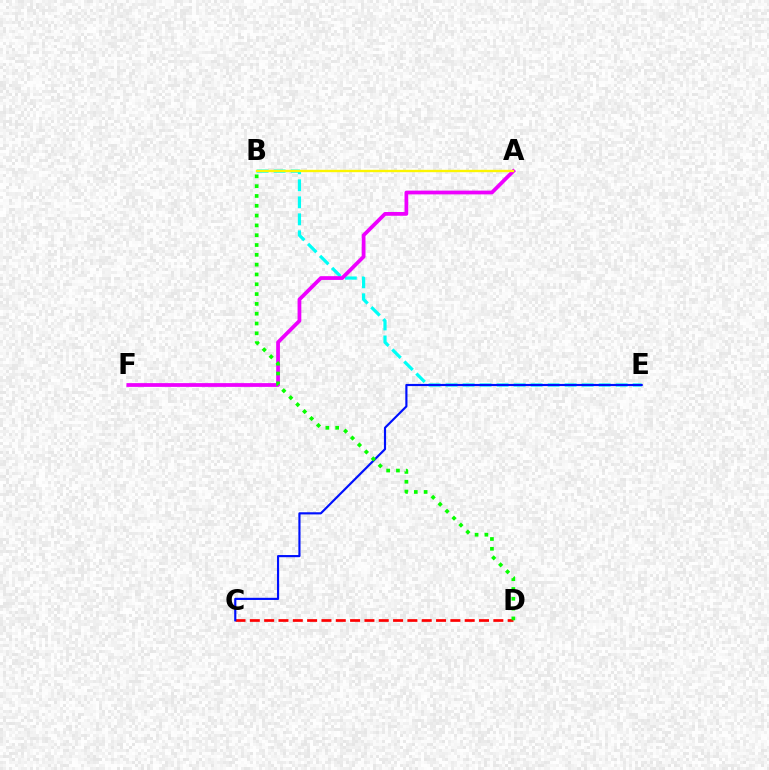{('B', 'E'): [{'color': '#00fff6', 'line_style': 'dashed', 'thickness': 2.31}], ('A', 'F'): [{'color': '#ee00ff', 'line_style': 'solid', 'thickness': 2.7}], ('C', 'D'): [{'color': '#ff0000', 'line_style': 'dashed', 'thickness': 1.95}], ('A', 'B'): [{'color': '#fcf500', 'line_style': 'solid', 'thickness': 1.7}], ('C', 'E'): [{'color': '#0010ff', 'line_style': 'solid', 'thickness': 1.56}], ('B', 'D'): [{'color': '#08ff00', 'line_style': 'dotted', 'thickness': 2.67}]}